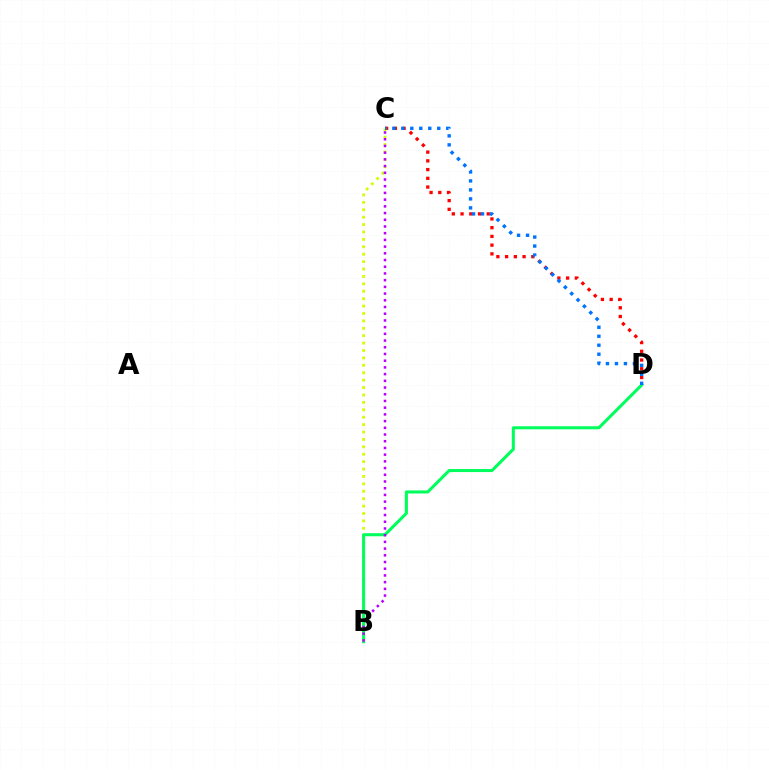{('C', 'D'): [{'color': '#ff0000', 'line_style': 'dotted', 'thickness': 2.37}, {'color': '#0074ff', 'line_style': 'dotted', 'thickness': 2.44}], ('B', 'C'): [{'color': '#d1ff00', 'line_style': 'dotted', 'thickness': 2.01}, {'color': '#b900ff', 'line_style': 'dotted', 'thickness': 1.82}], ('B', 'D'): [{'color': '#00ff5c', 'line_style': 'solid', 'thickness': 2.19}]}